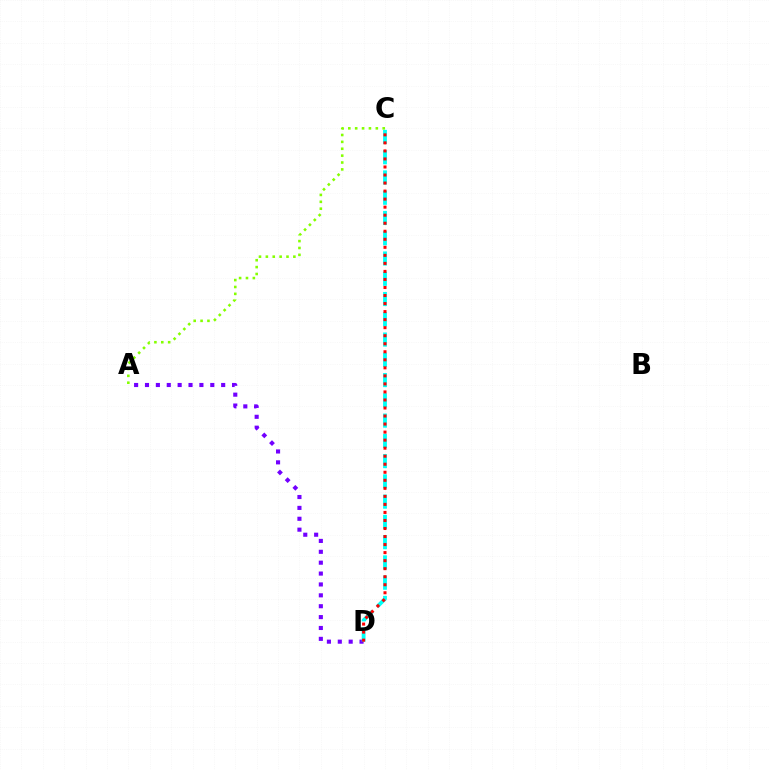{('A', 'D'): [{'color': '#7200ff', 'line_style': 'dotted', 'thickness': 2.96}], ('A', 'C'): [{'color': '#84ff00', 'line_style': 'dotted', 'thickness': 1.87}], ('C', 'D'): [{'color': '#00fff6', 'line_style': 'dashed', 'thickness': 2.75}, {'color': '#ff0000', 'line_style': 'dotted', 'thickness': 2.18}]}